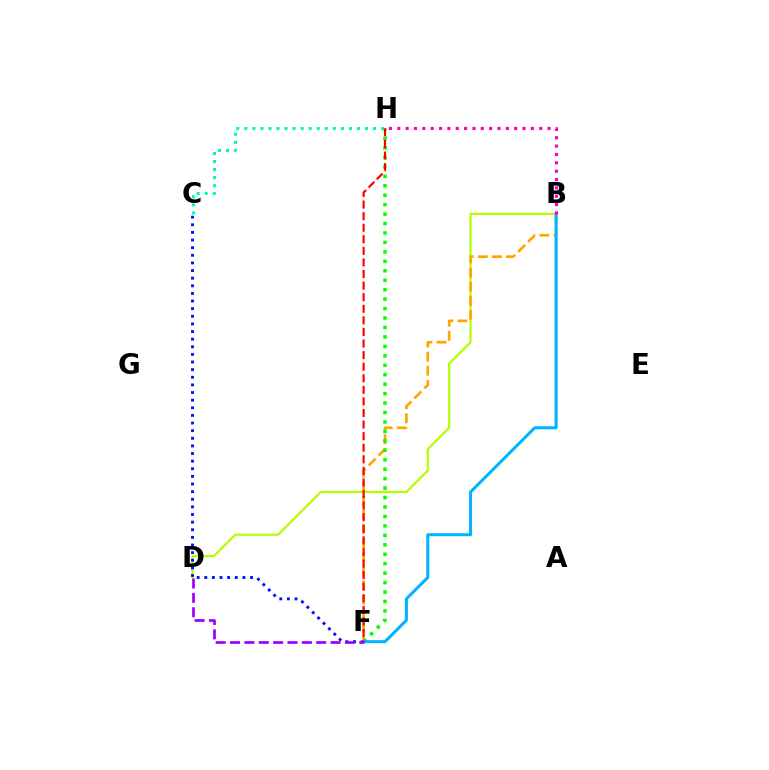{('C', 'H'): [{'color': '#00ff9d', 'line_style': 'dotted', 'thickness': 2.19}], ('B', 'D'): [{'color': '#b3ff00', 'line_style': 'solid', 'thickness': 1.59}], ('C', 'F'): [{'color': '#0010ff', 'line_style': 'dotted', 'thickness': 2.07}], ('B', 'F'): [{'color': '#ffa500', 'line_style': 'dashed', 'thickness': 1.91}, {'color': '#00b5ff', 'line_style': 'solid', 'thickness': 2.18}], ('F', 'H'): [{'color': '#08ff00', 'line_style': 'dotted', 'thickness': 2.57}, {'color': '#ff0000', 'line_style': 'dashed', 'thickness': 1.57}], ('B', 'H'): [{'color': '#ff00bd', 'line_style': 'dotted', 'thickness': 2.27}], ('D', 'F'): [{'color': '#9b00ff', 'line_style': 'dashed', 'thickness': 1.95}]}